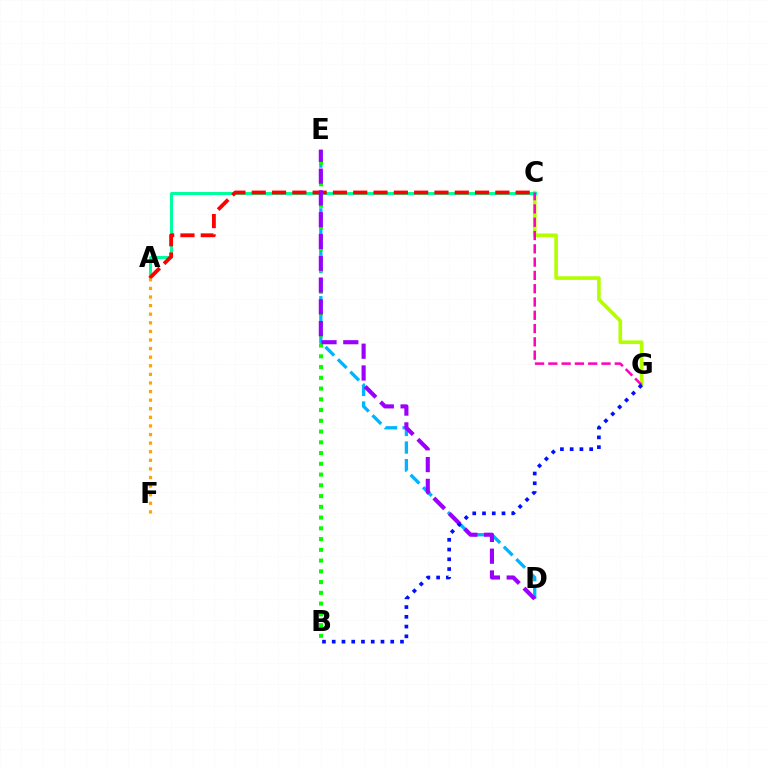{('D', 'E'): [{'color': '#00b5ff', 'line_style': 'dashed', 'thickness': 2.39}, {'color': '#9b00ff', 'line_style': 'dashed', 'thickness': 2.96}], ('C', 'G'): [{'color': '#b3ff00', 'line_style': 'solid', 'thickness': 2.63}, {'color': '#ff00bd', 'line_style': 'dashed', 'thickness': 1.81}], ('A', 'C'): [{'color': '#00ff9d', 'line_style': 'solid', 'thickness': 2.18}, {'color': '#ff0000', 'line_style': 'dashed', 'thickness': 2.76}], ('B', 'E'): [{'color': '#08ff00', 'line_style': 'dotted', 'thickness': 2.92}], ('A', 'F'): [{'color': '#ffa500', 'line_style': 'dotted', 'thickness': 2.34}], ('B', 'G'): [{'color': '#0010ff', 'line_style': 'dotted', 'thickness': 2.65}]}